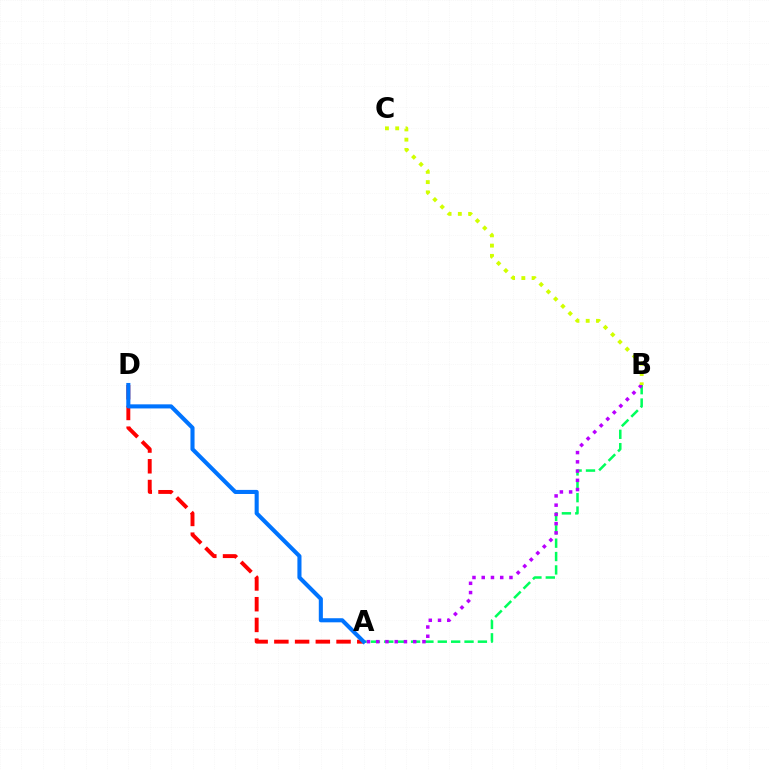{('A', 'B'): [{'color': '#00ff5c', 'line_style': 'dashed', 'thickness': 1.82}, {'color': '#b900ff', 'line_style': 'dotted', 'thickness': 2.51}], ('A', 'D'): [{'color': '#ff0000', 'line_style': 'dashed', 'thickness': 2.82}, {'color': '#0074ff', 'line_style': 'solid', 'thickness': 2.94}], ('B', 'C'): [{'color': '#d1ff00', 'line_style': 'dotted', 'thickness': 2.79}]}